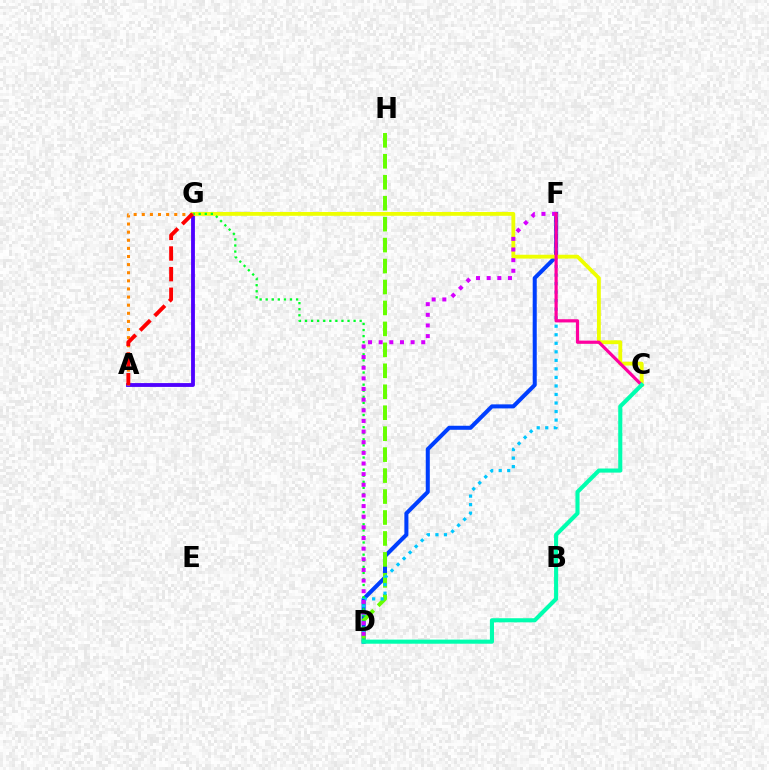{('D', 'F'): [{'color': '#003fff', 'line_style': 'solid', 'thickness': 2.91}, {'color': '#00c7ff', 'line_style': 'dotted', 'thickness': 2.32}, {'color': '#d600ff', 'line_style': 'dotted', 'thickness': 2.89}], ('A', 'G'): [{'color': '#4f00ff', 'line_style': 'solid', 'thickness': 2.76}, {'color': '#ff8800', 'line_style': 'dotted', 'thickness': 2.2}, {'color': '#ff0000', 'line_style': 'dashed', 'thickness': 2.8}], ('D', 'H'): [{'color': '#66ff00', 'line_style': 'dashed', 'thickness': 2.85}], ('C', 'G'): [{'color': '#eeff00', 'line_style': 'solid', 'thickness': 2.76}], ('D', 'G'): [{'color': '#00ff27', 'line_style': 'dotted', 'thickness': 1.65}], ('C', 'F'): [{'color': '#ff00a0', 'line_style': 'solid', 'thickness': 2.31}], ('C', 'D'): [{'color': '#00ffaf', 'line_style': 'solid', 'thickness': 2.95}]}